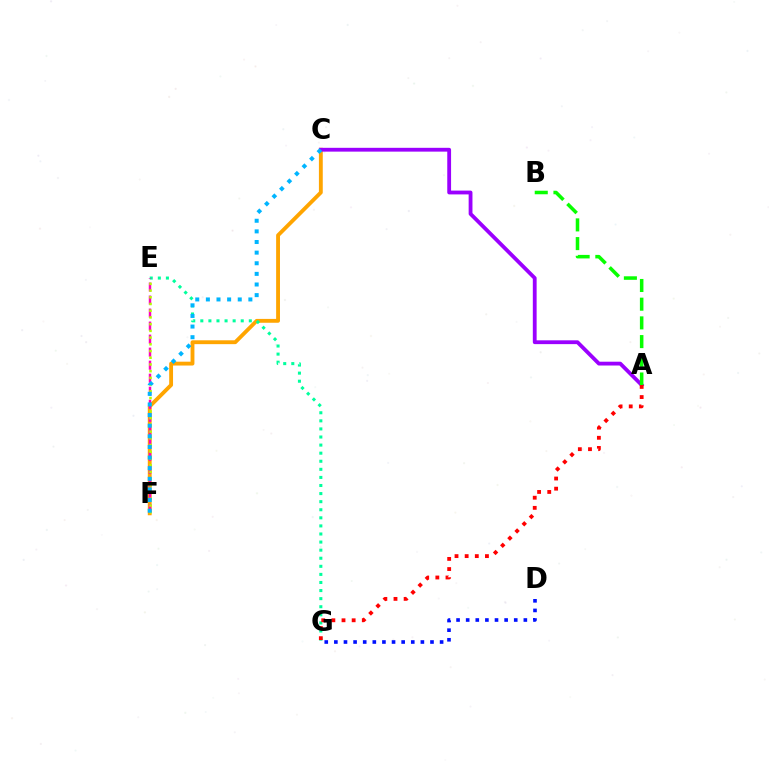{('C', 'F'): [{'color': '#ffa500', 'line_style': 'solid', 'thickness': 2.77}, {'color': '#00b5ff', 'line_style': 'dotted', 'thickness': 2.89}], ('A', 'C'): [{'color': '#9b00ff', 'line_style': 'solid', 'thickness': 2.74}], ('D', 'G'): [{'color': '#0010ff', 'line_style': 'dotted', 'thickness': 2.61}], ('E', 'G'): [{'color': '#00ff9d', 'line_style': 'dotted', 'thickness': 2.2}], ('E', 'F'): [{'color': '#ff00bd', 'line_style': 'dashed', 'thickness': 1.77}, {'color': '#b3ff00', 'line_style': 'dotted', 'thickness': 1.83}], ('A', 'B'): [{'color': '#08ff00', 'line_style': 'dashed', 'thickness': 2.54}], ('A', 'G'): [{'color': '#ff0000', 'line_style': 'dotted', 'thickness': 2.76}]}